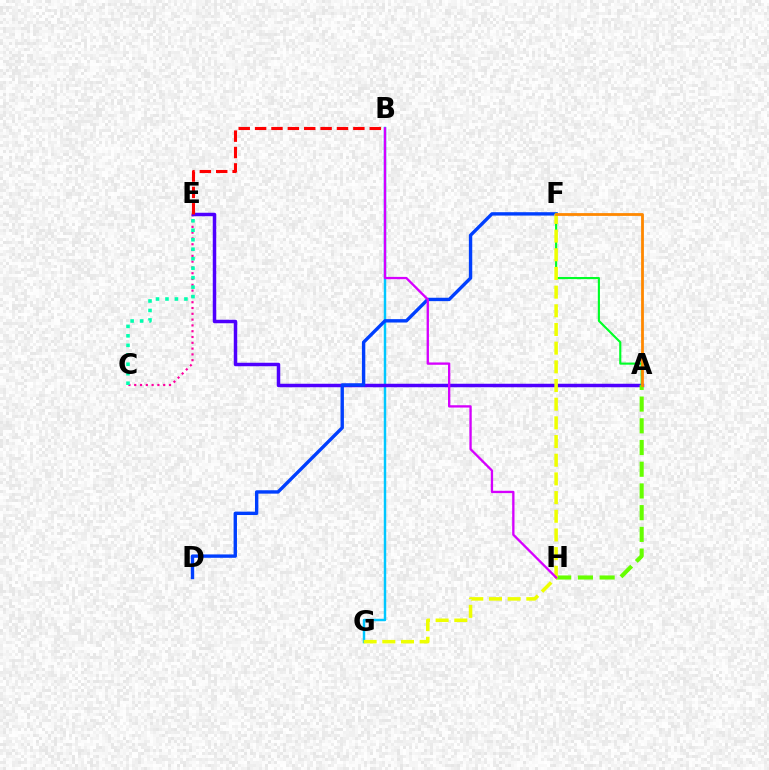{('B', 'G'): [{'color': '#00c7ff', 'line_style': 'solid', 'thickness': 1.76}], ('C', 'E'): [{'color': '#ff00a0', 'line_style': 'dotted', 'thickness': 1.57}, {'color': '#00ffaf', 'line_style': 'dotted', 'thickness': 2.57}], ('A', 'E'): [{'color': '#4f00ff', 'line_style': 'solid', 'thickness': 2.51}], ('D', 'F'): [{'color': '#003fff', 'line_style': 'solid', 'thickness': 2.44}], ('A', 'H'): [{'color': '#66ff00', 'line_style': 'dashed', 'thickness': 2.95}], ('A', 'F'): [{'color': '#00ff27', 'line_style': 'solid', 'thickness': 1.54}, {'color': '#ff8800', 'line_style': 'solid', 'thickness': 2.02}], ('B', 'E'): [{'color': '#ff0000', 'line_style': 'dashed', 'thickness': 2.22}], ('F', 'G'): [{'color': '#eeff00', 'line_style': 'dashed', 'thickness': 2.54}], ('B', 'H'): [{'color': '#d600ff', 'line_style': 'solid', 'thickness': 1.67}]}